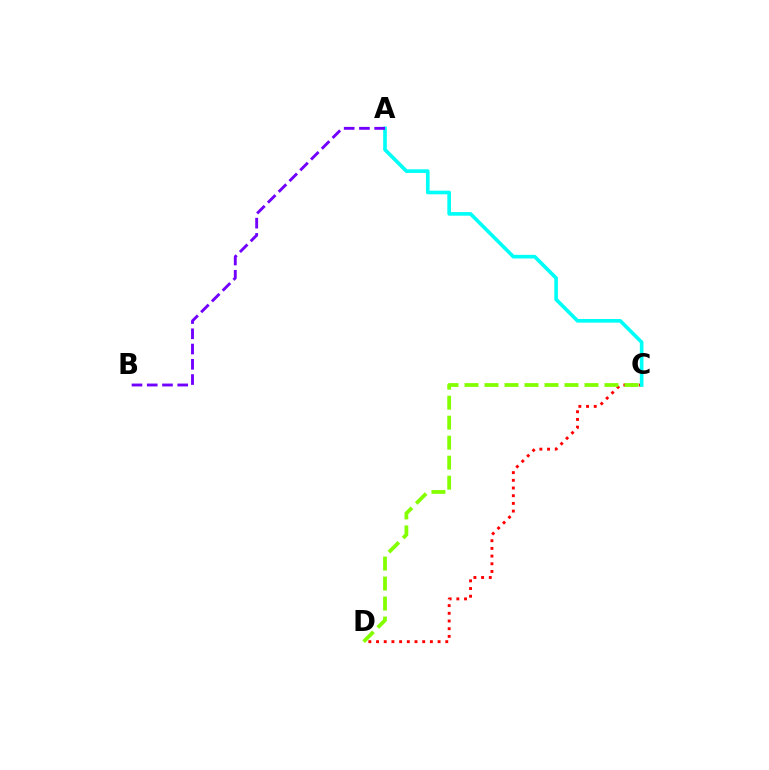{('C', 'D'): [{'color': '#ff0000', 'line_style': 'dotted', 'thickness': 2.09}, {'color': '#84ff00', 'line_style': 'dashed', 'thickness': 2.72}], ('A', 'C'): [{'color': '#00fff6', 'line_style': 'solid', 'thickness': 2.62}], ('A', 'B'): [{'color': '#7200ff', 'line_style': 'dashed', 'thickness': 2.07}]}